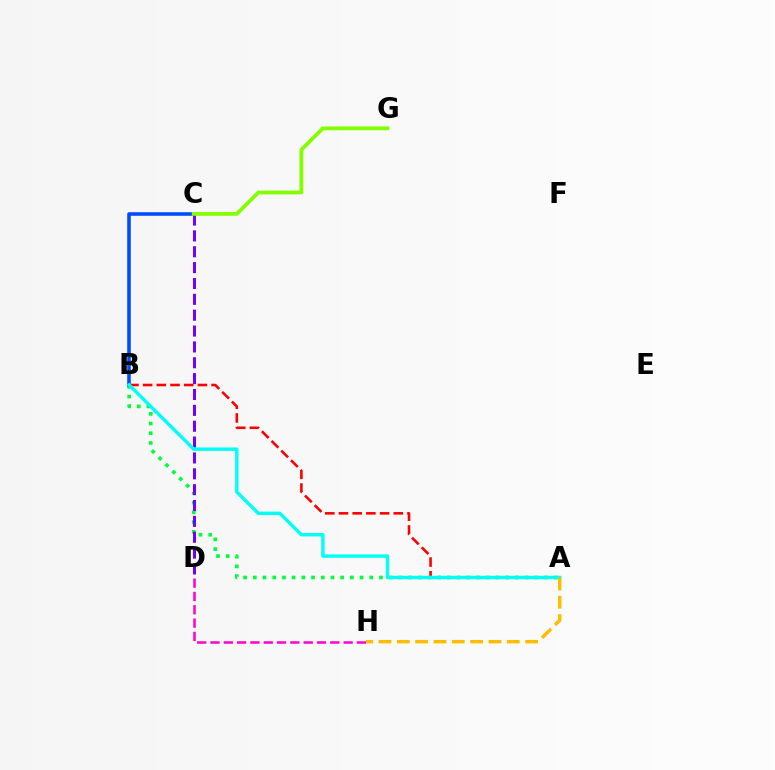{('A', 'B'): [{'color': '#ff0000', 'line_style': 'dashed', 'thickness': 1.86}, {'color': '#00ff39', 'line_style': 'dotted', 'thickness': 2.64}, {'color': '#00fff6', 'line_style': 'solid', 'thickness': 2.46}], ('C', 'D'): [{'color': '#7200ff', 'line_style': 'dashed', 'thickness': 2.15}], ('D', 'H'): [{'color': '#ff00cf', 'line_style': 'dashed', 'thickness': 1.81}], ('B', 'C'): [{'color': '#004bff', 'line_style': 'solid', 'thickness': 2.56}], ('C', 'G'): [{'color': '#84ff00', 'line_style': 'solid', 'thickness': 2.74}], ('A', 'H'): [{'color': '#ffbd00', 'line_style': 'dashed', 'thickness': 2.49}]}